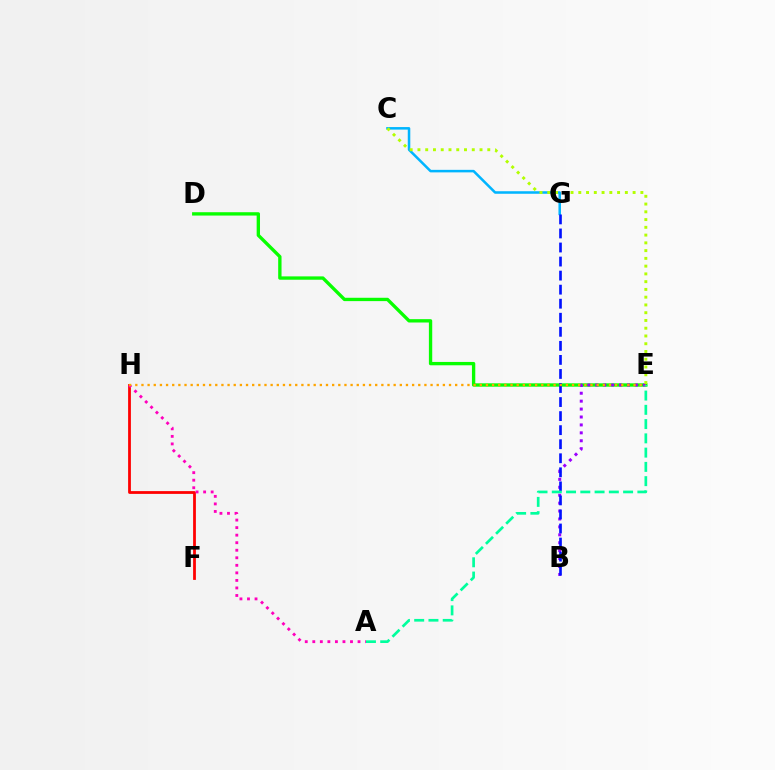{('F', 'H'): [{'color': '#ff0000', 'line_style': 'solid', 'thickness': 2.0}], ('D', 'E'): [{'color': '#08ff00', 'line_style': 'solid', 'thickness': 2.41}], ('C', 'G'): [{'color': '#00b5ff', 'line_style': 'solid', 'thickness': 1.82}], ('B', 'E'): [{'color': '#9b00ff', 'line_style': 'dotted', 'thickness': 2.15}], ('C', 'E'): [{'color': '#b3ff00', 'line_style': 'dotted', 'thickness': 2.11}], ('B', 'G'): [{'color': '#0010ff', 'line_style': 'dashed', 'thickness': 1.91}], ('A', 'E'): [{'color': '#00ff9d', 'line_style': 'dashed', 'thickness': 1.94}], ('A', 'H'): [{'color': '#ff00bd', 'line_style': 'dotted', 'thickness': 2.05}], ('E', 'H'): [{'color': '#ffa500', 'line_style': 'dotted', 'thickness': 1.67}]}